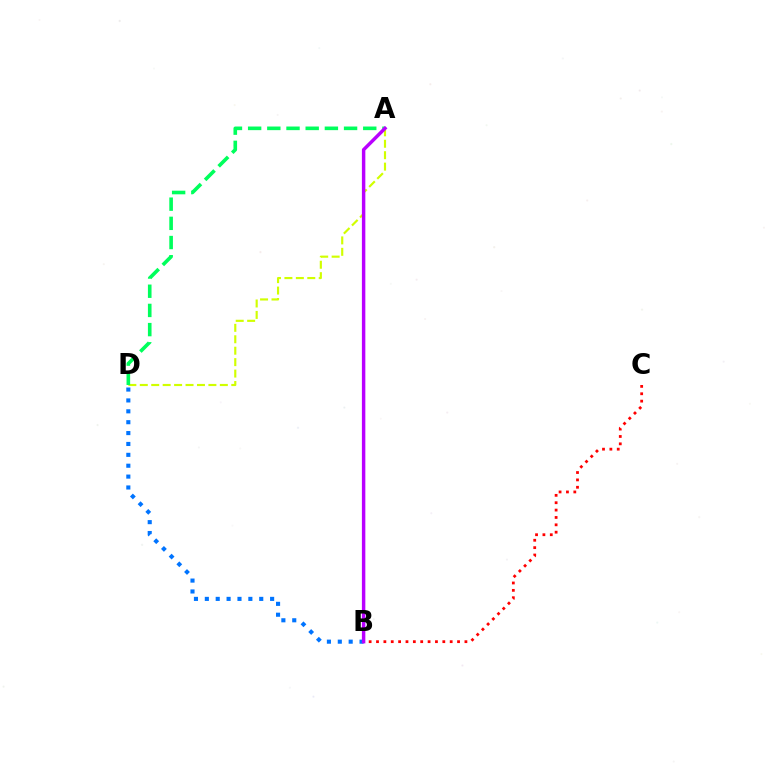{('A', 'D'): [{'color': '#d1ff00', 'line_style': 'dashed', 'thickness': 1.55}, {'color': '#00ff5c', 'line_style': 'dashed', 'thickness': 2.61}], ('B', 'C'): [{'color': '#ff0000', 'line_style': 'dotted', 'thickness': 2.0}], ('B', 'D'): [{'color': '#0074ff', 'line_style': 'dotted', 'thickness': 2.96}], ('A', 'B'): [{'color': '#b900ff', 'line_style': 'solid', 'thickness': 2.48}]}